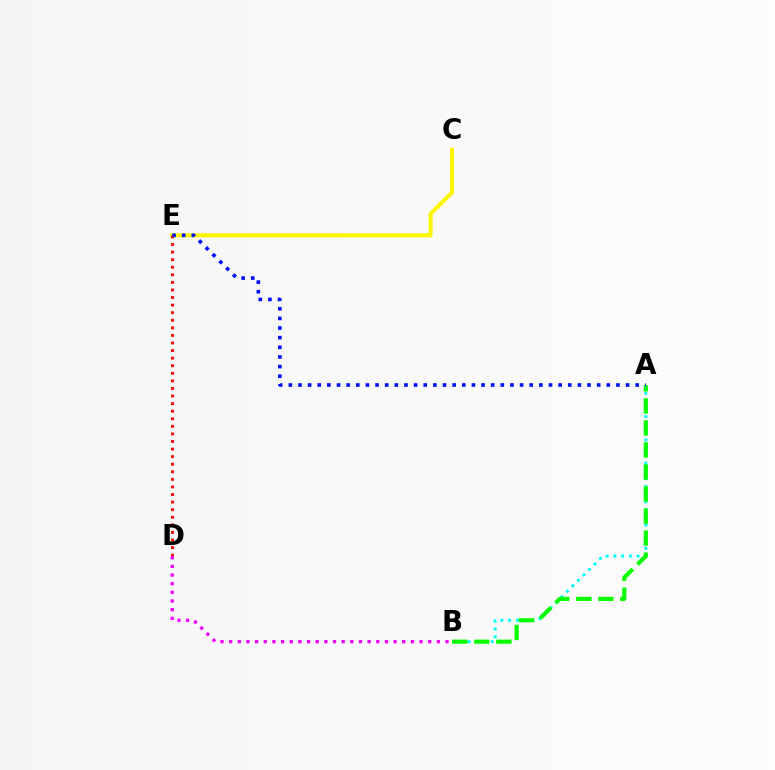{('A', 'B'): [{'color': '#00fff6', 'line_style': 'dotted', 'thickness': 2.1}, {'color': '#08ff00', 'line_style': 'dashed', 'thickness': 2.99}], ('C', 'E'): [{'color': '#fcf500', 'line_style': 'solid', 'thickness': 2.91}], ('D', 'E'): [{'color': '#ff0000', 'line_style': 'dotted', 'thickness': 2.06}], ('A', 'E'): [{'color': '#0010ff', 'line_style': 'dotted', 'thickness': 2.62}], ('B', 'D'): [{'color': '#ee00ff', 'line_style': 'dotted', 'thickness': 2.35}]}